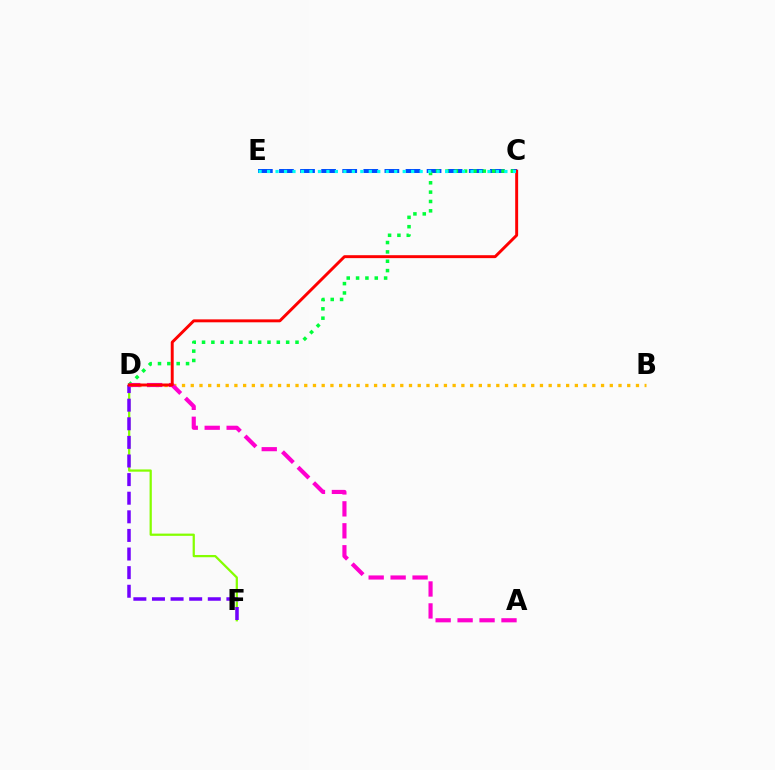{('D', 'F'): [{'color': '#84ff00', 'line_style': 'solid', 'thickness': 1.62}, {'color': '#7200ff', 'line_style': 'dashed', 'thickness': 2.53}], ('C', 'E'): [{'color': '#004bff', 'line_style': 'dashed', 'thickness': 2.86}, {'color': '#00fff6', 'line_style': 'dotted', 'thickness': 2.3}], ('B', 'D'): [{'color': '#ffbd00', 'line_style': 'dotted', 'thickness': 2.37}], ('C', 'D'): [{'color': '#00ff39', 'line_style': 'dotted', 'thickness': 2.54}, {'color': '#ff0000', 'line_style': 'solid', 'thickness': 2.11}], ('A', 'D'): [{'color': '#ff00cf', 'line_style': 'dashed', 'thickness': 2.98}]}